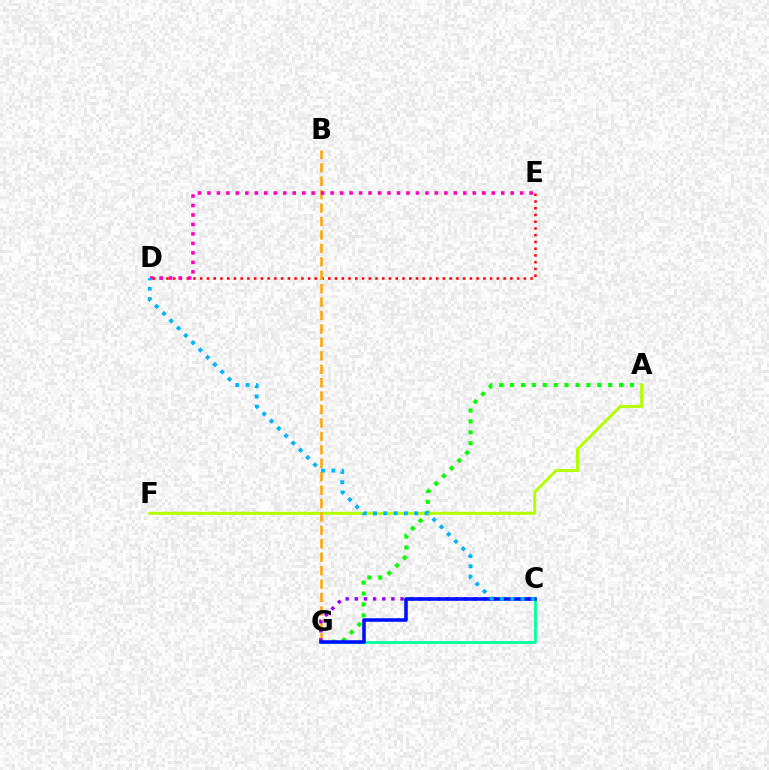{('A', 'G'): [{'color': '#08ff00', 'line_style': 'dotted', 'thickness': 2.96}], ('C', 'G'): [{'color': '#00ff9d', 'line_style': 'solid', 'thickness': 1.98}, {'color': '#9b00ff', 'line_style': 'dotted', 'thickness': 2.48}, {'color': '#0010ff', 'line_style': 'solid', 'thickness': 2.57}], ('D', 'E'): [{'color': '#ff0000', 'line_style': 'dotted', 'thickness': 1.83}, {'color': '#ff00bd', 'line_style': 'dotted', 'thickness': 2.57}], ('A', 'F'): [{'color': '#b3ff00', 'line_style': 'solid', 'thickness': 2.13}], ('B', 'G'): [{'color': '#ffa500', 'line_style': 'dashed', 'thickness': 1.82}], ('C', 'D'): [{'color': '#00b5ff', 'line_style': 'dotted', 'thickness': 2.79}]}